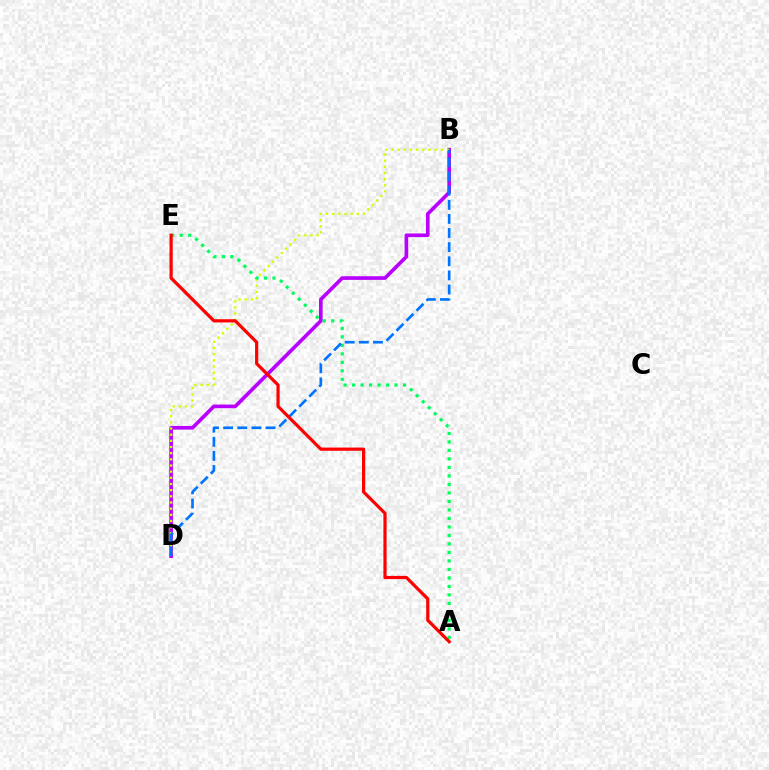{('B', 'D'): [{'color': '#b900ff', 'line_style': 'solid', 'thickness': 2.63}, {'color': '#d1ff00', 'line_style': 'dotted', 'thickness': 1.68}, {'color': '#0074ff', 'line_style': 'dashed', 'thickness': 1.92}], ('A', 'E'): [{'color': '#00ff5c', 'line_style': 'dotted', 'thickness': 2.31}, {'color': '#ff0000', 'line_style': 'solid', 'thickness': 2.31}]}